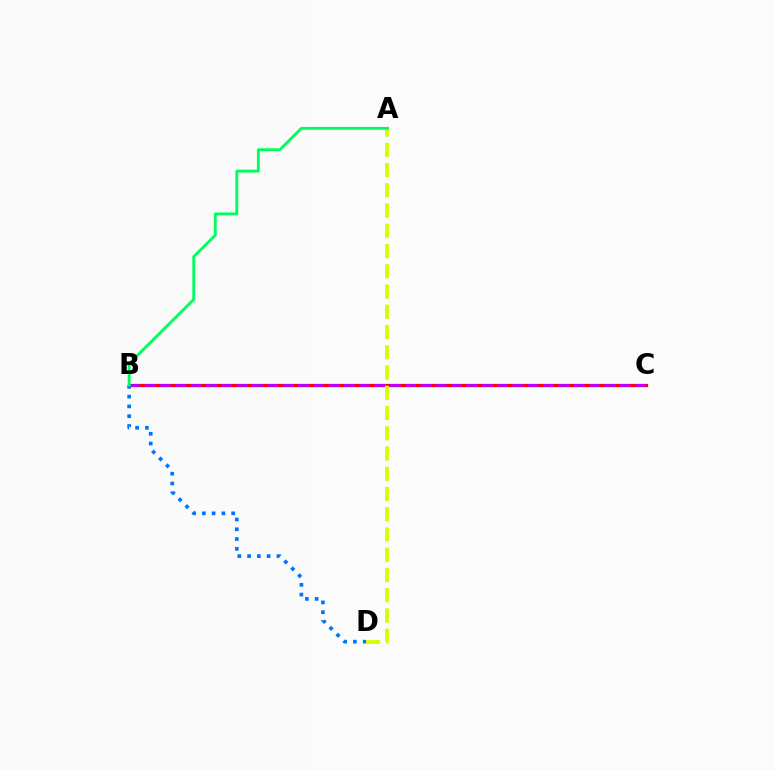{('B', 'C'): [{'color': '#ff0000', 'line_style': 'solid', 'thickness': 2.33}, {'color': '#b900ff', 'line_style': 'dashed', 'thickness': 2.08}], ('A', 'D'): [{'color': '#d1ff00', 'line_style': 'dashed', 'thickness': 2.75}], ('B', 'D'): [{'color': '#0074ff', 'line_style': 'dotted', 'thickness': 2.66}], ('A', 'B'): [{'color': '#00ff5c', 'line_style': 'solid', 'thickness': 2.07}]}